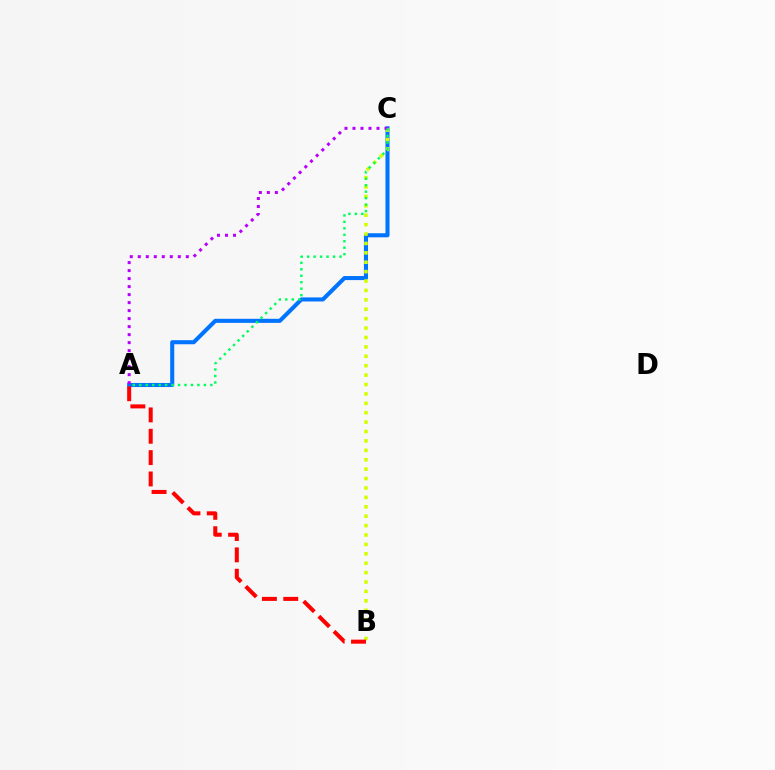{('A', 'C'): [{'color': '#0074ff', 'line_style': 'solid', 'thickness': 2.93}, {'color': '#b900ff', 'line_style': 'dotted', 'thickness': 2.18}, {'color': '#00ff5c', 'line_style': 'dotted', 'thickness': 1.76}], ('B', 'C'): [{'color': '#d1ff00', 'line_style': 'dotted', 'thickness': 2.56}], ('A', 'B'): [{'color': '#ff0000', 'line_style': 'dashed', 'thickness': 2.9}]}